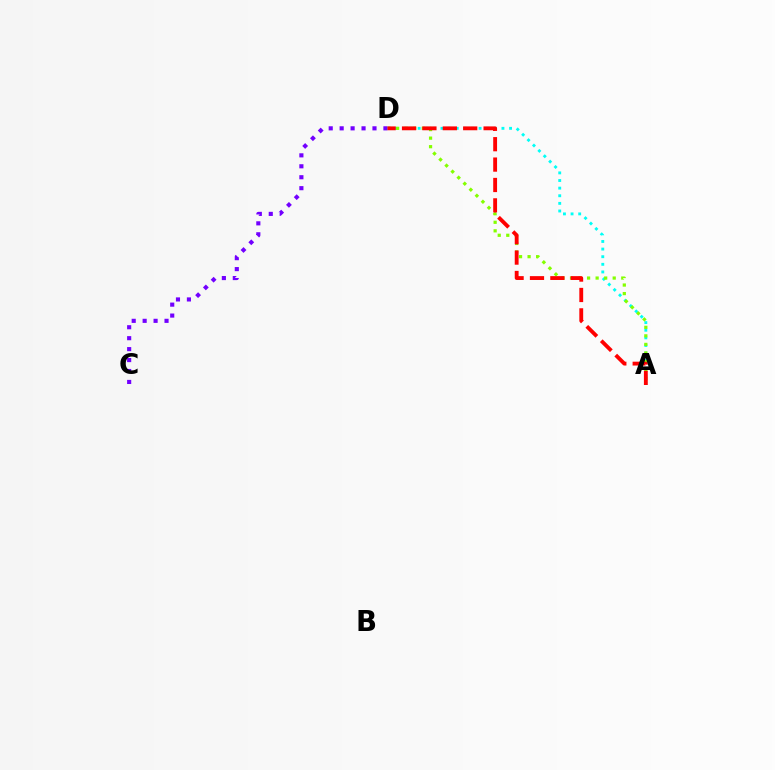{('A', 'D'): [{'color': '#00fff6', 'line_style': 'dotted', 'thickness': 2.07}, {'color': '#84ff00', 'line_style': 'dotted', 'thickness': 2.32}, {'color': '#ff0000', 'line_style': 'dashed', 'thickness': 2.77}], ('C', 'D'): [{'color': '#7200ff', 'line_style': 'dotted', 'thickness': 2.97}]}